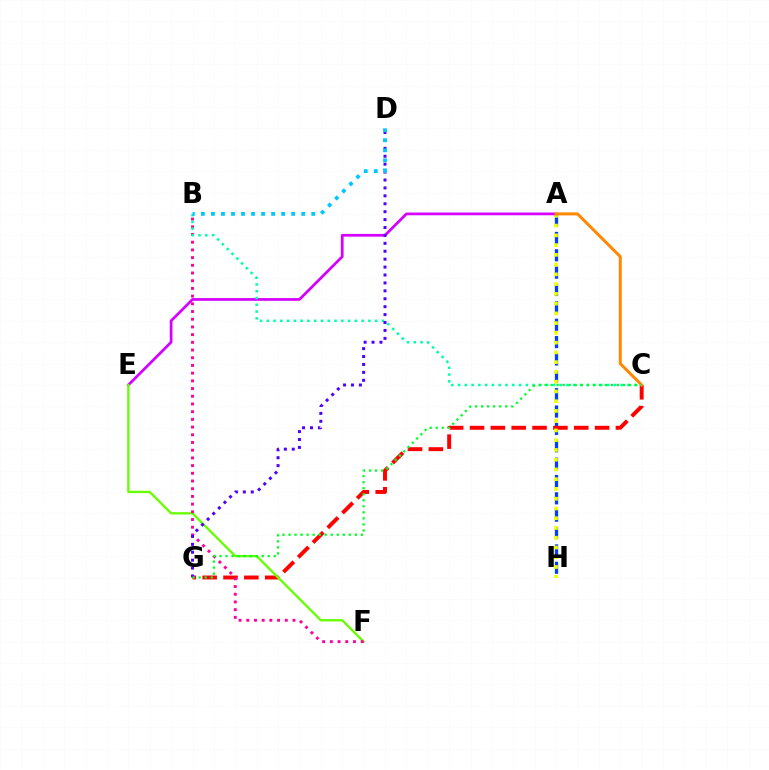{('A', 'H'): [{'color': '#003fff', 'line_style': 'dashed', 'thickness': 2.36}, {'color': '#eeff00', 'line_style': 'dotted', 'thickness': 2.65}], ('C', 'G'): [{'color': '#ff0000', 'line_style': 'dashed', 'thickness': 2.83}, {'color': '#00ff27', 'line_style': 'dotted', 'thickness': 1.64}], ('A', 'E'): [{'color': '#d600ff', 'line_style': 'solid', 'thickness': 1.97}], ('E', 'F'): [{'color': '#66ff00', 'line_style': 'solid', 'thickness': 1.67}], ('A', 'C'): [{'color': '#ff8800', 'line_style': 'solid', 'thickness': 2.15}], ('B', 'F'): [{'color': '#ff00a0', 'line_style': 'dotted', 'thickness': 2.09}], ('B', 'C'): [{'color': '#00ffaf', 'line_style': 'dotted', 'thickness': 1.84}], ('D', 'G'): [{'color': '#4f00ff', 'line_style': 'dotted', 'thickness': 2.15}], ('B', 'D'): [{'color': '#00c7ff', 'line_style': 'dotted', 'thickness': 2.72}]}